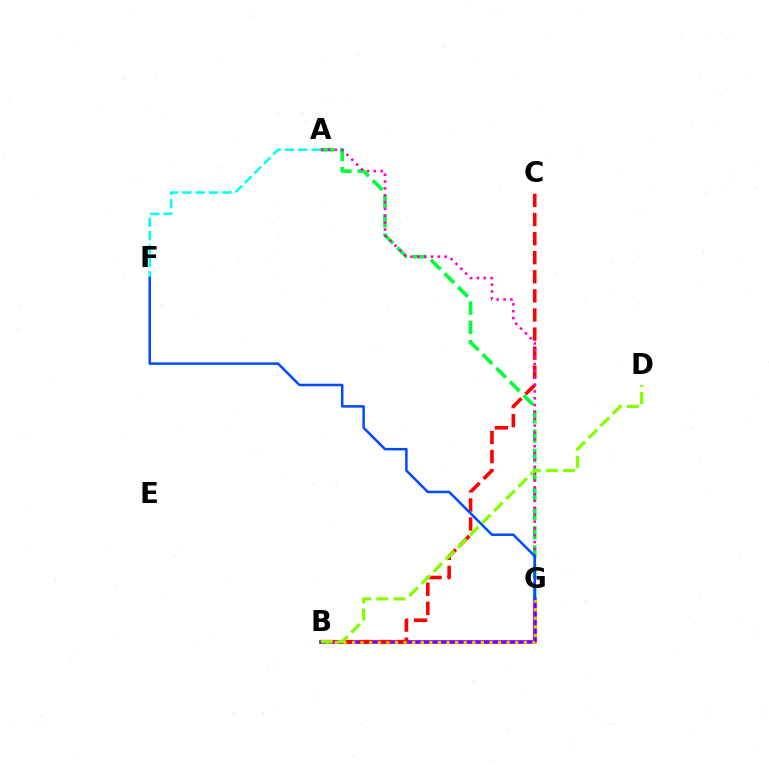{('B', 'G'): [{'color': '#7200ff', 'line_style': 'solid', 'thickness': 2.65}, {'color': '#ffbd00', 'line_style': 'dotted', 'thickness': 2.33}], ('B', 'C'): [{'color': '#ff0000', 'line_style': 'dashed', 'thickness': 2.59}], ('A', 'F'): [{'color': '#00fff6', 'line_style': 'dashed', 'thickness': 1.82}], ('A', 'G'): [{'color': '#00ff39', 'line_style': 'dashed', 'thickness': 2.63}, {'color': '#ff00cf', 'line_style': 'dotted', 'thickness': 1.86}], ('F', 'G'): [{'color': '#004bff', 'line_style': 'solid', 'thickness': 1.8}], ('B', 'D'): [{'color': '#84ff00', 'line_style': 'dashed', 'thickness': 2.33}]}